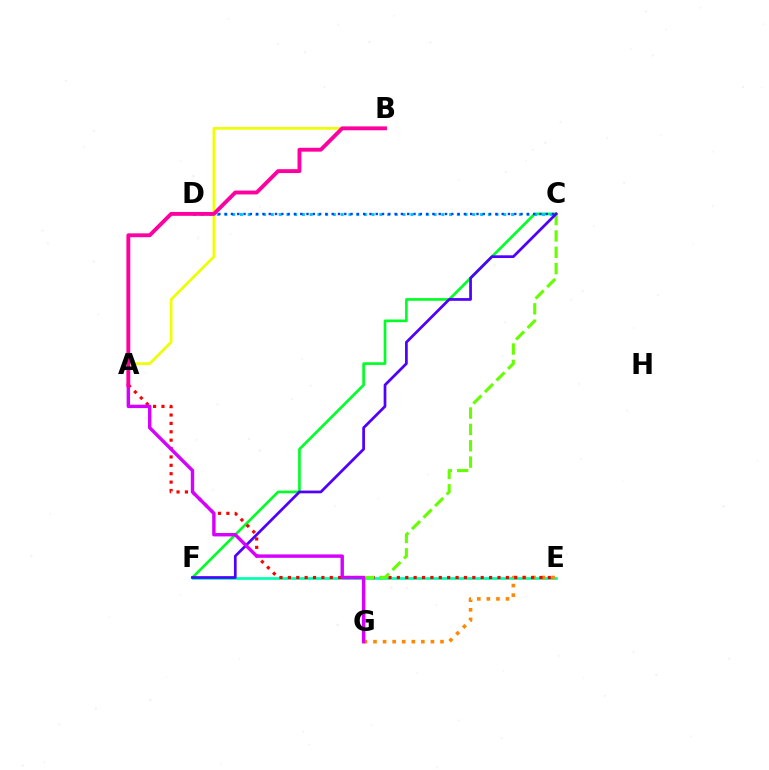{('E', 'F'): [{'color': '#00ffaf', 'line_style': 'solid', 'thickness': 1.94}], ('C', 'F'): [{'color': '#00ff27', 'line_style': 'solid', 'thickness': 1.92}, {'color': '#4f00ff', 'line_style': 'solid', 'thickness': 1.97}], ('C', 'D'): [{'color': '#00c7ff', 'line_style': 'dotted', 'thickness': 2.1}, {'color': '#003fff', 'line_style': 'dotted', 'thickness': 1.71}], ('A', 'B'): [{'color': '#eeff00', 'line_style': 'solid', 'thickness': 1.95}, {'color': '#ff00a0', 'line_style': 'solid', 'thickness': 2.79}], ('E', 'G'): [{'color': '#ff8800', 'line_style': 'dotted', 'thickness': 2.6}], ('A', 'E'): [{'color': '#ff0000', 'line_style': 'dotted', 'thickness': 2.28}], ('C', 'G'): [{'color': '#66ff00', 'line_style': 'dashed', 'thickness': 2.22}], ('A', 'G'): [{'color': '#d600ff', 'line_style': 'solid', 'thickness': 2.45}]}